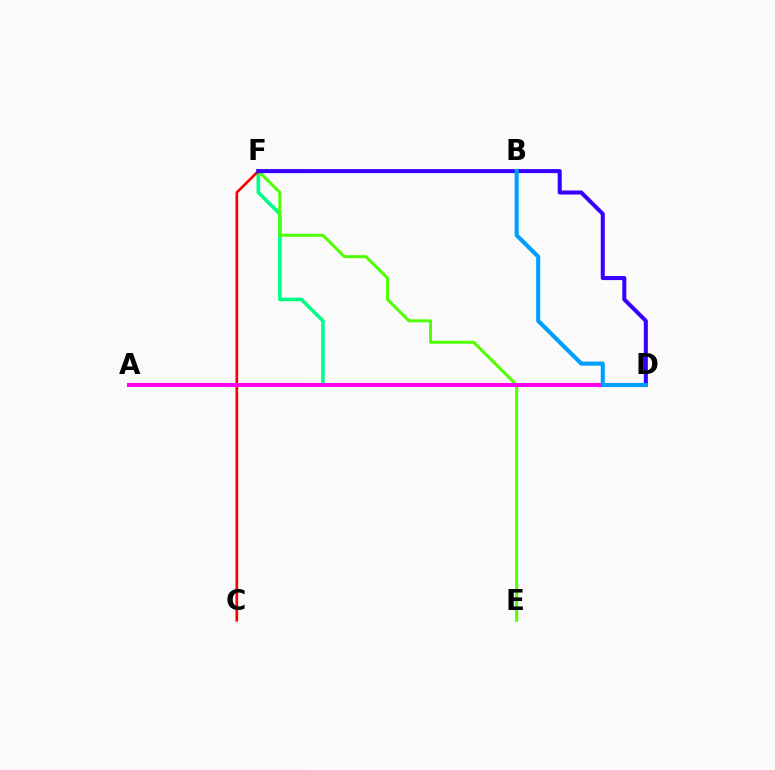{('D', 'F'): [{'color': '#00ff86', 'line_style': 'solid', 'thickness': 2.6}, {'color': '#3700ff', 'line_style': 'solid', 'thickness': 2.91}], ('B', 'F'): [{'color': '#ffd500', 'line_style': 'dotted', 'thickness': 1.56}], ('E', 'F'): [{'color': '#4fff00', 'line_style': 'solid', 'thickness': 2.15}], ('C', 'F'): [{'color': '#ff0000', 'line_style': 'solid', 'thickness': 1.93}], ('A', 'D'): [{'color': '#ff00ed', 'line_style': 'solid', 'thickness': 2.87}], ('B', 'D'): [{'color': '#009eff', 'line_style': 'solid', 'thickness': 2.95}]}